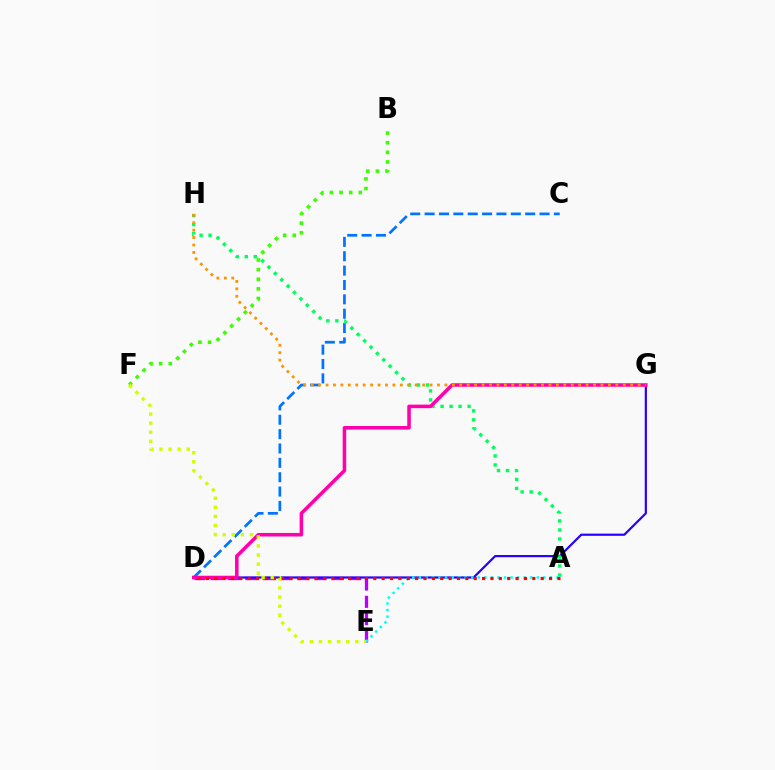{('C', 'D'): [{'color': '#0074ff', 'line_style': 'dashed', 'thickness': 1.95}], ('D', 'E'): [{'color': '#b900ff', 'line_style': 'dashed', 'thickness': 2.35}], ('D', 'G'): [{'color': '#2500ff', 'line_style': 'solid', 'thickness': 1.57}, {'color': '#ff00ac', 'line_style': 'solid', 'thickness': 2.55}], ('A', 'H'): [{'color': '#00ff5c', 'line_style': 'dotted', 'thickness': 2.45}], ('B', 'F'): [{'color': '#3dff00', 'line_style': 'dotted', 'thickness': 2.61}], ('A', 'E'): [{'color': '#00fff6', 'line_style': 'dotted', 'thickness': 1.78}], ('A', 'D'): [{'color': '#ff0000', 'line_style': 'dotted', 'thickness': 2.27}], ('G', 'H'): [{'color': '#ff9400', 'line_style': 'dotted', 'thickness': 2.02}], ('E', 'F'): [{'color': '#d1ff00', 'line_style': 'dotted', 'thickness': 2.47}]}